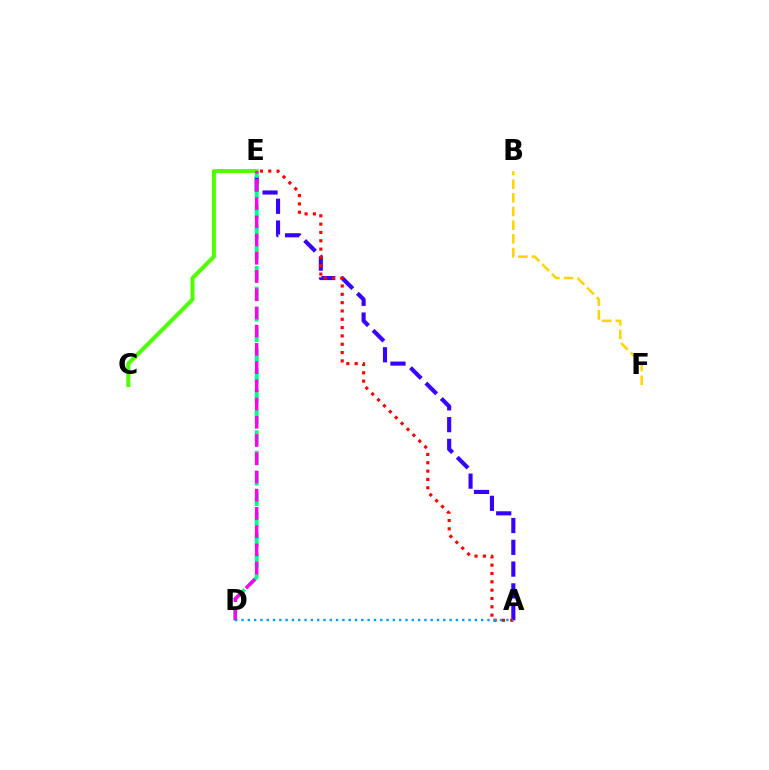{('A', 'E'): [{'color': '#3700ff', 'line_style': 'dashed', 'thickness': 2.96}, {'color': '#ff0000', 'line_style': 'dotted', 'thickness': 2.26}], ('D', 'E'): [{'color': '#00ff86', 'line_style': 'dashed', 'thickness': 2.79}, {'color': '#ff00ed', 'line_style': 'dashed', 'thickness': 2.48}], ('B', 'F'): [{'color': '#ffd500', 'line_style': 'dashed', 'thickness': 1.85}], ('A', 'D'): [{'color': '#009eff', 'line_style': 'dotted', 'thickness': 1.71}], ('C', 'E'): [{'color': '#4fff00', 'line_style': 'solid', 'thickness': 2.89}]}